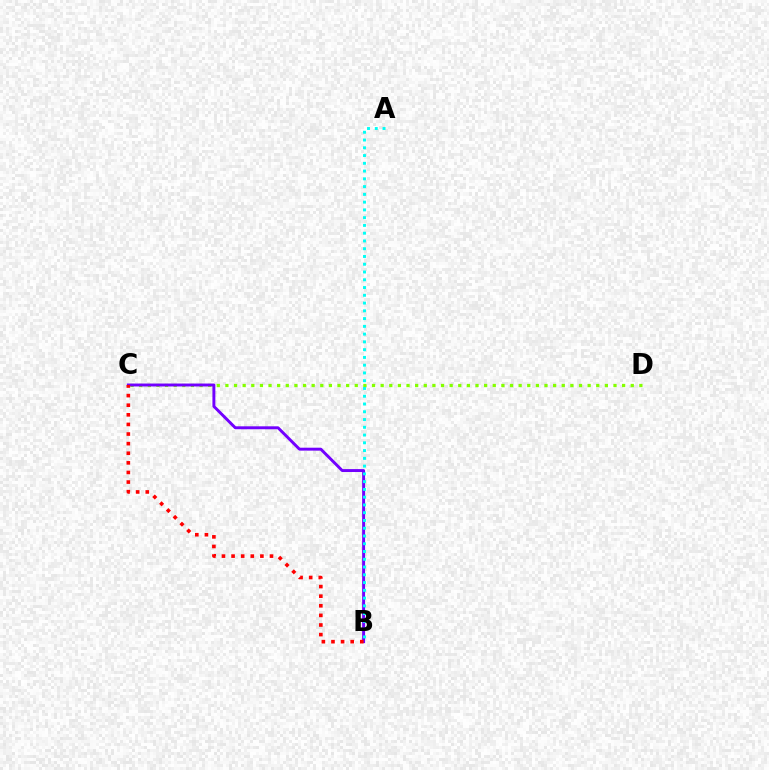{('C', 'D'): [{'color': '#84ff00', 'line_style': 'dotted', 'thickness': 2.34}], ('B', 'C'): [{'color': '#7200ff', 'line_style': 'solid', 'thickness': 2.11}, {'color': '#ff0000', 'line_style': 'dotted', 'thickness': 2.61}], ('A', 'B'): [{'color': '#00fff6', 'line_style': 'dotted', 'thickness': 2.11}]}